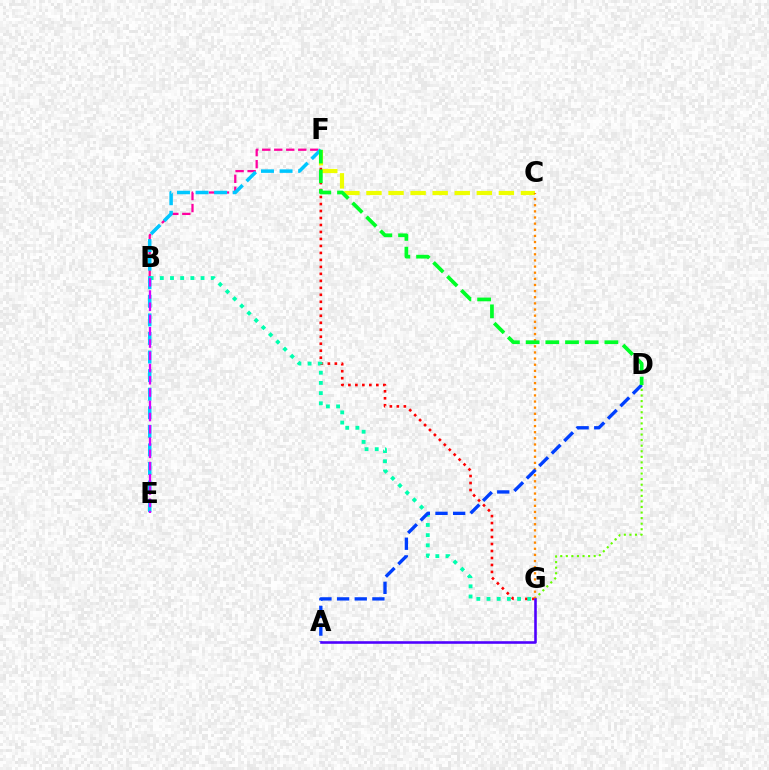{('F', 'G'): [{'color': '#ff0000', 'line_style': 'dotted', 'thickness': 1.9}], ('B', 'F'): [{'color': '#ff00a0', 'line_style': 'dashed', 'thickness': 1.63}], ('B', 'G'): [{'color': '#00ffaf', 'line_style': 'dotted', 'thickness': 2.77}], ('C', 'F'): [{'color': '#eeff00', 'line_style': 'dashed', 'thickness': 3.0}], ('E', 'F'): [{'color': '#00c7ff', 'line_style': 'dashed', 'thickness': 2.52}], ('D', 'G'): [{'color': '#66ff00', 'line_style': 'dotted', 'thickness': 1.51}], ('C', 'G'): [{'color': '#ff8800', 'line_style': 'dotted', 'thickness': 1.67}], ('A', 'D'): [{'color': '#003fff', 'line_style': 'dashed', 'thickness': 2.4}], ('A', 'G'): [{'color': '#4f00ff', 'line_style': 'solid', 'thickness': 1.86}], ('D', 'F'): [{'color': '#00ff27', 'line_style': 'dashed', 'thickness': 2.68}], ('B', 'E'): [{'color': '#d600ff', 'line_style': 'dashed', 'thickness': 1.66}]}